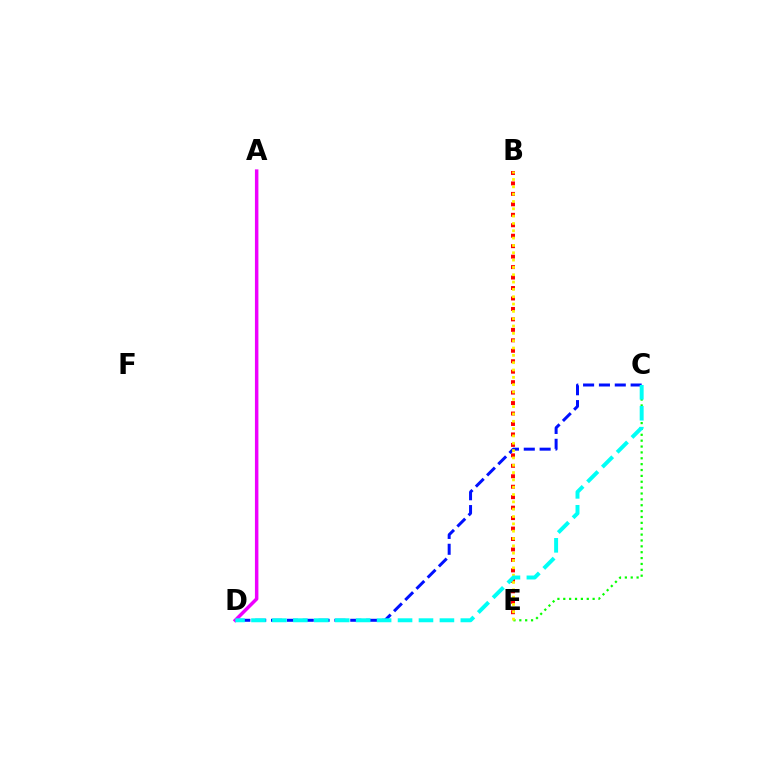{('A', 'D'): [{'color': '#ee00ff', 'line_style': 'solid', 'thickness': 2.51}], ('C', 'E'): [{'color': '#08ff00', 'line_style': 'dotted', 'thickness': 1.59}], ('B', 'E'): [{'color': '#ff0000', 'line_style': 'dotted', 'thickness': 2.84}, {'color': '#fcf500', 'line_style': 'dotted', 'thickness': 1.99}], ('C', 'D'): [{'color': '#0010ff', 'line_style': 'dashed', 'thickness': 2.15}, {'color': '#00fff6', 'line_style': 'dashed', 'thickness': 2.84}]}